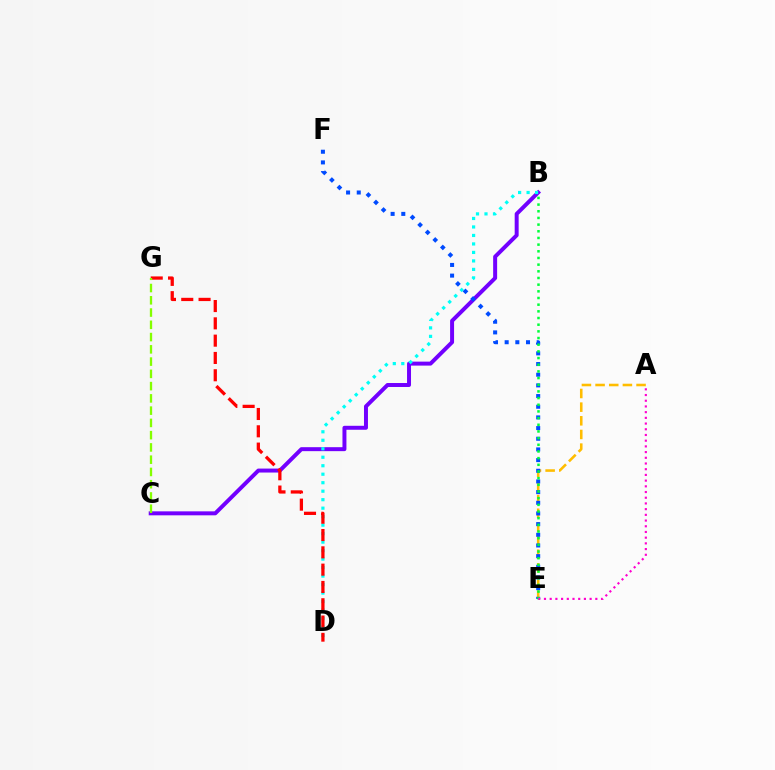{('A', 'E'): [{'color': '#ffbd00', 'line_style': 'dashed', 'thickness': 1.86}, {'color': '#ff00cf', 'line_style': 'dotted', 'thickness': 1.55}], ('B', 'C'): [{'color': '#7200ff', 'line_style': 'solid', 'thickness': 2.86}], ('B', 'D'): [{'color': '#00fff6', 'line_style': 'dotted', 'thickness': 2.31}], ('E', 'F'): [{'color': '#004bff', 'line_style': 'dotted', 'thickness': 2.9}], ('B', 'E'): [{'color': '#00ff39', 'line_style': 'dotted', 'thickness': 1.81}], ('D', 'G'): [{'color': '#ff0000', 'line_style': 'dashed', 'thickness': 2.35}], ('C', 'G'): [{'color': '#84ff00', 'line_style': 'dashed', 'thickness': 1.67}]}